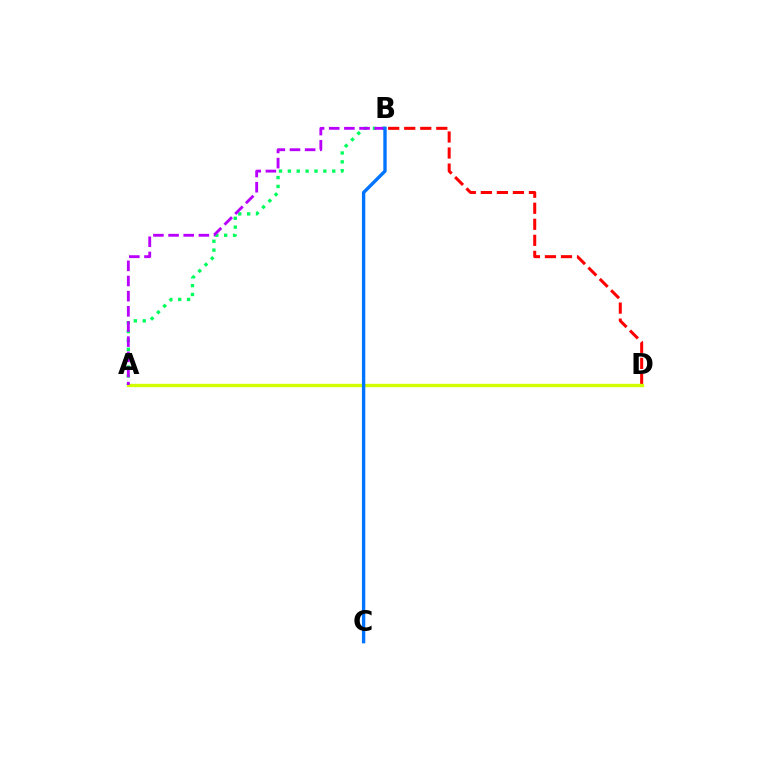{('B', 'D'): [{'color': '#ff0000', 'line_style': 'dashed', 'thickness': 2.18}], ('A', 'B'): [{'color': '#00ff5c', 'line_style': 'dotted', 'thickness': 2.41}, {'color': '#b900ff', 'line_style': 'dashed', 'thickness': 2.06}], ('A', 'D'): [{'color': '#d1ff00', 'line_style': 'solid', 'thickness': 2.42}], ('B', 'C'): [{'color': '#0074ff', 'line_style': 'solid', 'thickness': 2.42}]}